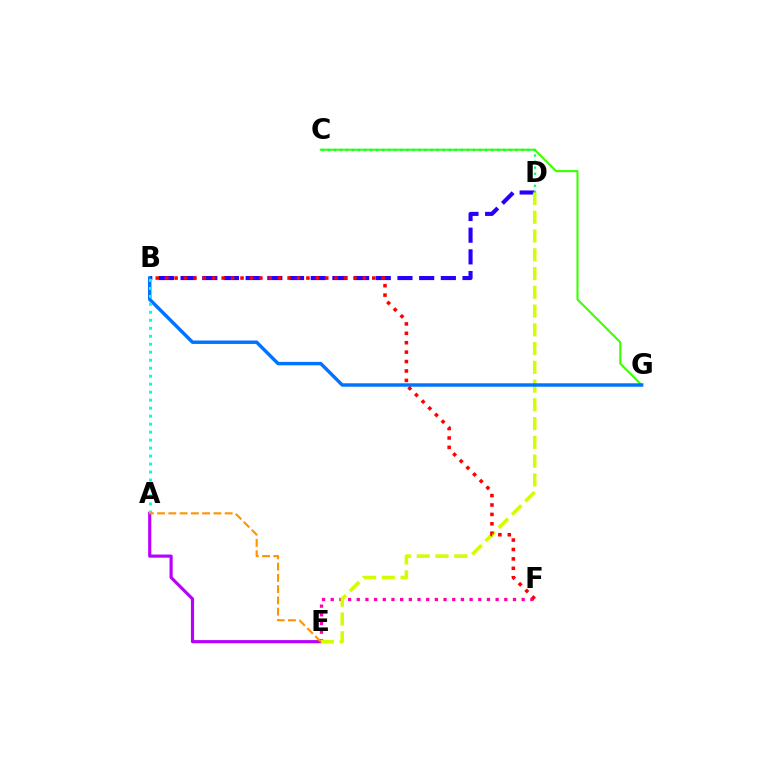{('A', 'E'): [{'color': '#b900ff', 'line_style': 'solid', 'thickness': 2.27}, {'color': '#ff9400', 'line_style': 'dashed', 'thickness': 1.53}], ('C', 'G'): [{'color': '#3dff00', 'line_style': 'solid', 'thickness': 1.51}], ('B', 'D'): [{'color': '#2500ff', 'line_style': 'dashed', 'thickness': 2.95}], ('C', 'D'): [{'color': '#00ff5c', 'line_style': 'dotted', 'thickness': 1.64}], ('E', 'F'): [{'color': '#ff00ac', 'line_style': 'dotted', 'thickness': 2.36}], ('D', 'E'): [{'color': '#d1ff00', 'line_style': 'dashed', 'thickness': 2.55}], ('B', 'G'): [{'color': '#0074ff', 'line_style': 'solid', 'thickness': 2.47}], ('A', 'B'): [{'color': '#00fff6', 'line_style': 'dotted', 'thickness': 2.17}], ('B', 'F'): [{'color': '#ff0000', 'line_style': 'dotted', 'thickness': 2.56}]}